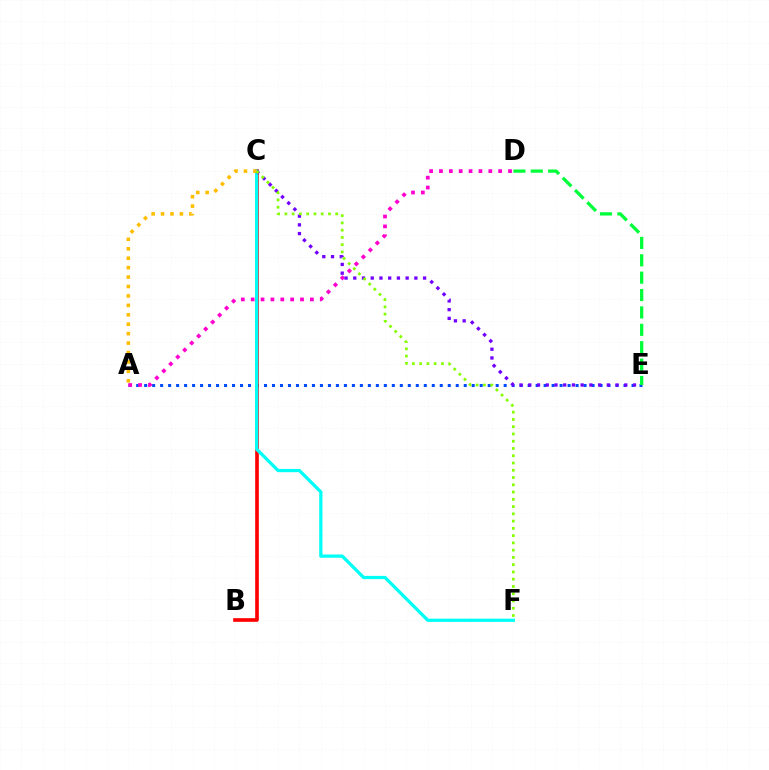{('A', 'E'): [{'color': '#004bff', 'line_style': 'dotted', 'thickness': 2.17}], ('B', 'C'): [{'color': '#ff0000', 'line_style': 'solid', 'thickness': 2.63}], ('A', 'D'): [{'color': '#ff00cf', 'line_style': 'dotted', 'thickness': 2.68}], ('C', 'F'): [{'color': '#00fff6', 'line_style': 'solid', 'thickness': 2.35}, {'color': '#84ff00', 'line_style': 'dotted', 'thickness': 1.97}], ('D', 'E'): [{'color': '#00ff39', 'line_style': 'dashed', 'thickness': 2.36}], ('C', 'E'): [{'color': '#7200ff', 'line_style': 'dotted', 'thickness': 2.37}], ('A', 'C'): [{'color': '#ffbd00', 'line_style': 'dotted', 'thickness': 2.56}]}